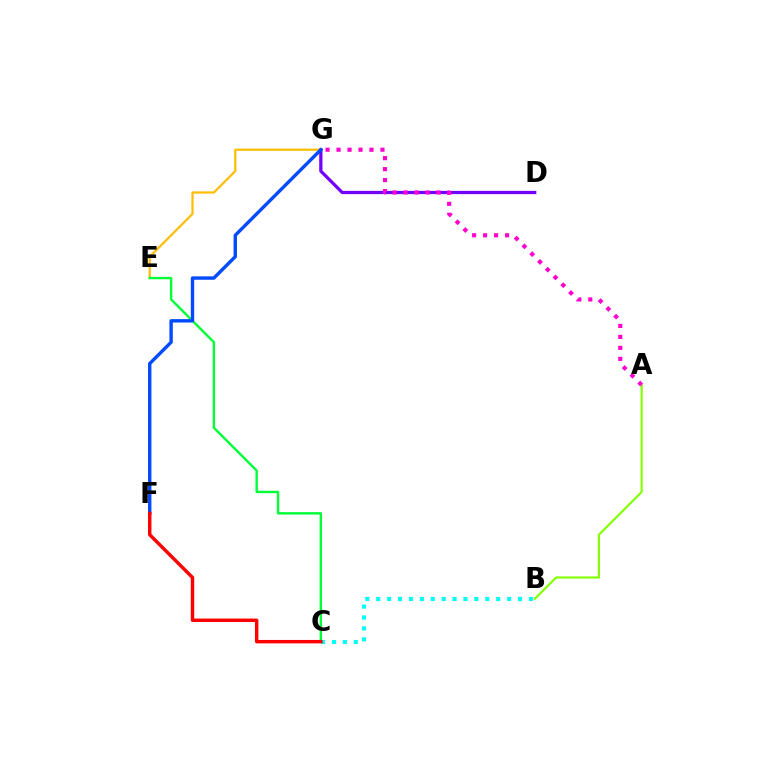{('D', 'G'): [{'color': '#7200ff', 'line_style': 'solid', 'thickness': 2.33}], ('B', 'C'): [{'color': '#00fff6', 'line_style': 'dotted', 'thickness': 2.96}], ('E', 'G'): [{'color': '#ffbd00', 'line_style': 'solid', 'thickness': 1.6}], ('A', 'B'): [{'color': '#84ff00', 'line_style': 'solid', 'thickness': 1.55}], ('A', 'G'): [{'color': '#ff00cf', 'line_style': 'dotted', 'thickness': 2.98}], ('C', 'E'): [{'color': '#00ff39', 'line_style': 'solid', 'thickness': 1.73}], ('F', 'G'): [{'color': '#004bff', 'line_style': 'solid', 'thickness': 2.44}], ('C', 'F'): [{'color': '#ff0000', 'line_style': 'solid', 'thickness': 2.47}]}